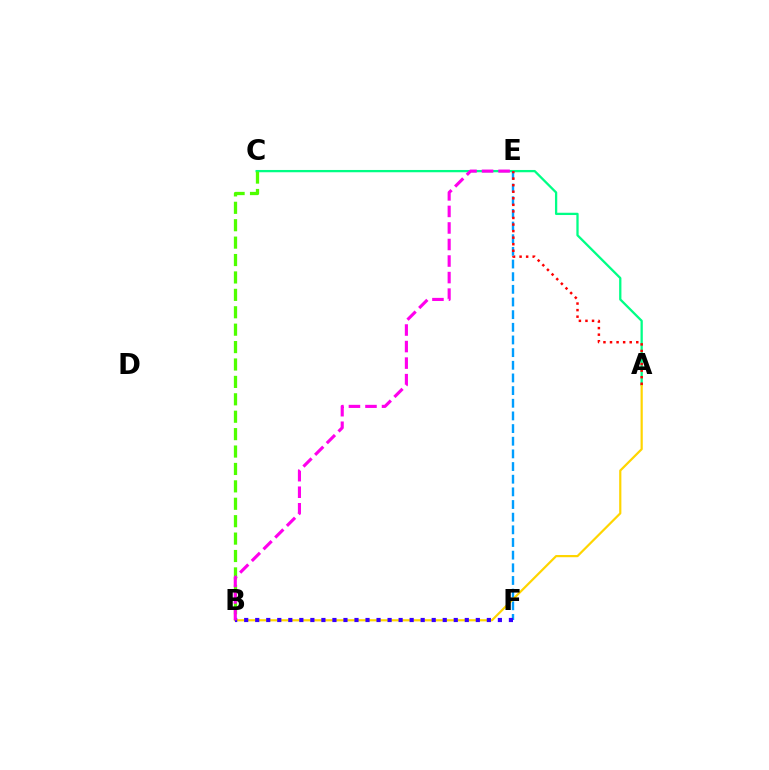{('A', 'C'): [{'color': '#00ff86', 'line_style': 'solid', 'thickness': 1.65}], ('E', 'F'): [{'color': '#009eff', 'line_style': 'dashed', 'thickness': 1.72}], ('A', 'B'): [{'color': '#ffd500', 'line_style': 'solid', 'thickness': 1.59}], ('B', 'C'): [{'color': '#4fff00', 'line_style': 'dashed', 'thickness': 2.37}], ('A', 'E'): [{'color': '#ff0000', 'line_style': 'dotted', 'thickness': 1.78}], ('B', 'F'): [{'color': '#3700ff', 'line_style': 'dotted', 'thickness': 3.0}], ('B', 'E'): [{'color': '#ff00ed', 'line_style': 'dashed', 'thickness': 2.25}]}